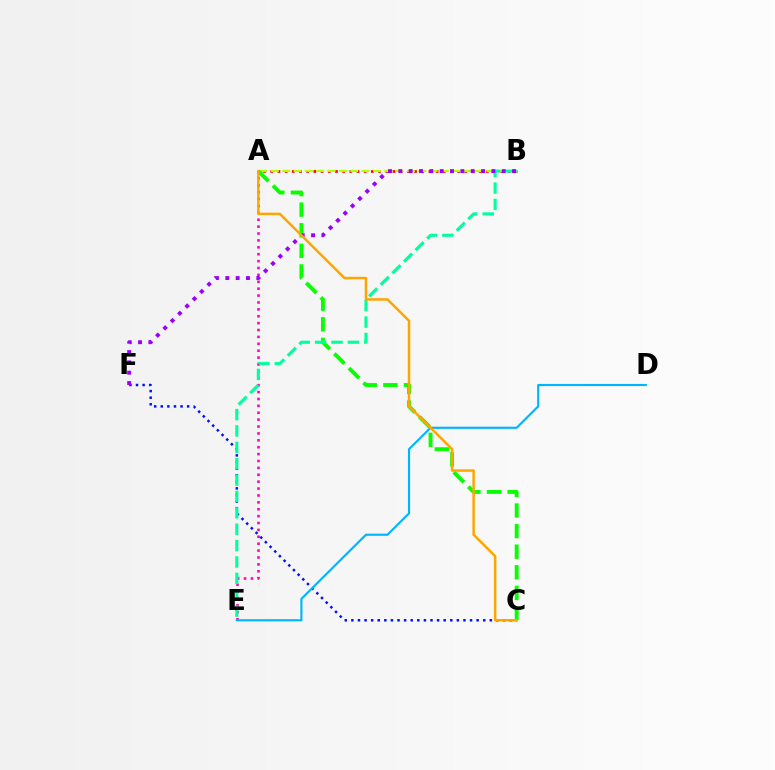{('A', 'B'): [{'color': '#ff0000', 'line_style': 'dotted', 'thickness': 1.95}, {'color': '#b3ff00', 'line_style': 'dashed', 'thickness': 1.54}], ('C', 'F'): [{'color': '#0010ff', 'line_style': 'dotted', 'thickness': 1.79}], ('A', 'E'): [{'color': '#ff00bd', 'line_style': 'dotted', 'thickness': 1.87}], ('A', 'C'): [{'color': '#08ff00', 'line_style': 'dashed', 'thickness': 2.8}, {'color': '#ffa500', 'line_style': 'solid', 'thickness': 1.8}], ('B', 'E'): [{'color': '#00ff9d', 'line_style': 'dashed', 'thickness': 2.22}], ('B', 'F'): [{'color': '#9b00ff', 'line_style': 'dotted', 'thickness': 2.81}], ('D', 'E'): [{'color': '#00b5ff', 'line_style': 'solid', 'thickness': 1.55}]}